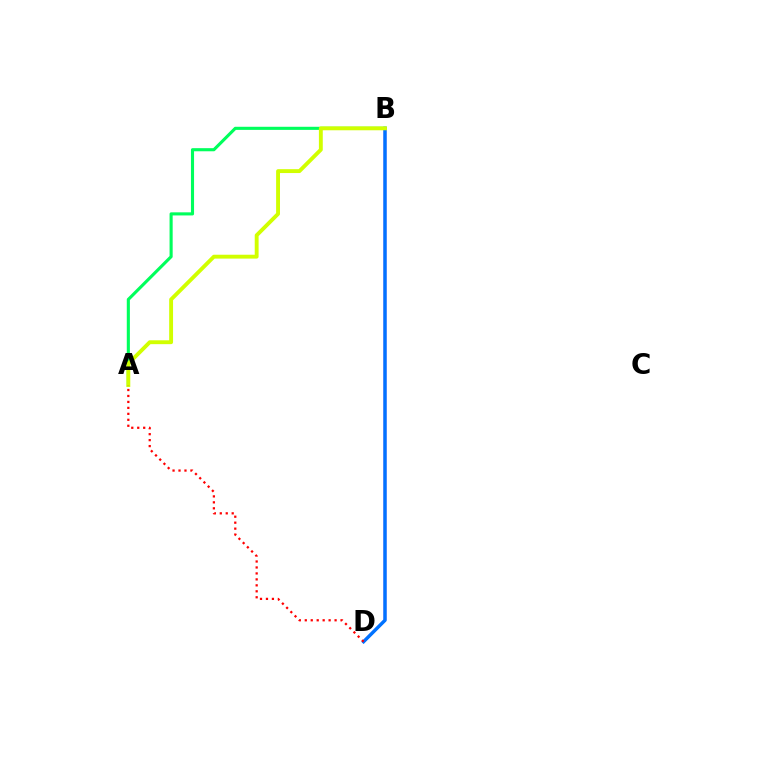{('B', 'D'): [{'color': '#b900ff', 'line_style': 'solid', 'thickness': 1.8}, {'color': '#0074ff', 'line_style': 'solid', 'thickness': 2.43}], ('A', 'B'): [{'color': '#00ff5c', 'line_style': 'solid', 'thickness': 2.24}, {'color': '#d1ff00', 'line_style': 'solid', 'thickness': 2.79}], ('A', 'D'): [{'color': '#ff0000', 'line_style': 'dotted', 'thickness': 1.62}]}